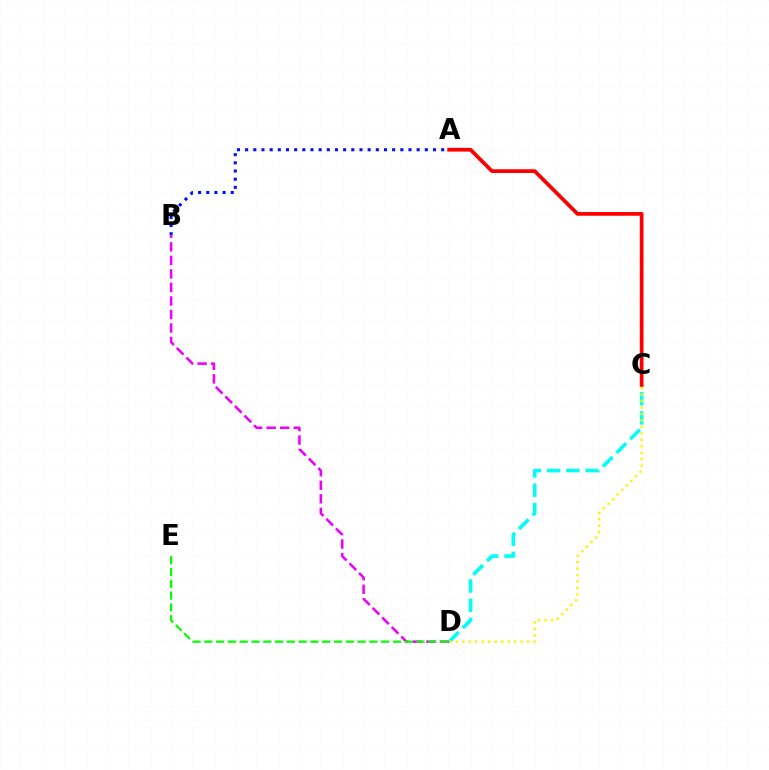{('B', 'D'): [{'color': '#ee00ff', 'line_style': 'dashed', 'thickness': 1.84}], ('A', 'B'): [{'color': '#0010ff', 'line_style': 'dotted', 'thickness': 2.22}], ('C', 'D'): [{'color': '#00fff6', 'line_style': 'dashed', 'thickness': 2.62}, {'color': '#fcf500', 'line_style': 'dotted', 'thickness': 1.76}], ('D', 'E'): [{'color': '#08ff00', 'line_style': 'dashed', 'thickness': 1.6}], ('A', 'C'): [{'color': '#ff0000', 'line_style': 'solid', 'thickness': 2.69}]}